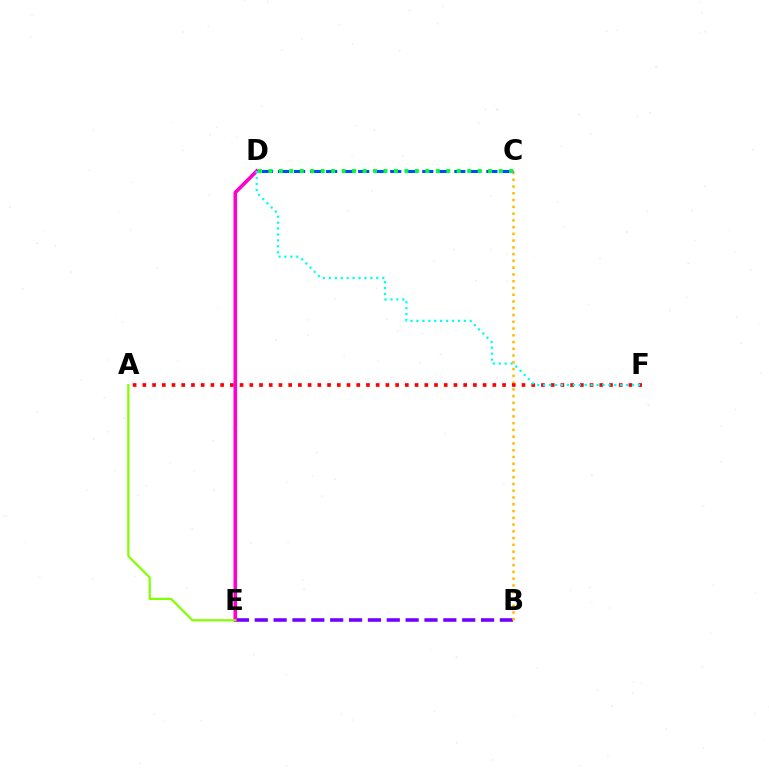{('B', 'E'): [{'color': '#7200ff', 'line_style': 'dashed', 'thickness': 2.56}], ('B', 'C'): [{'color': '#ffbd00', 'line_style': 'dotted', 'thickness': 1.84}], ('A', 'F'): [{'color': '#ff0000', 'line_style': 'dotted', 'thickness': 2.64}], ('D', 'E'): [{'color': '#ff00cf', 'line_style': 'solid', 'thickness': 2.6}], ('C', 'D'): [{'color': '#004bff', 'line_style': 'dashed', 'thickness': 2.18}, {'color': '#00ff39', 'line_style': 'dotted', 'thickness': 2.84}], ('D', 'F'): [{'color': '#00fff6', 'line_style': 'dotted', 'thickness': 1.61}], ('A', 'E'): [{'color': '#84ff00', 'line_style': 'solid', 'thickness': 1.59}]}